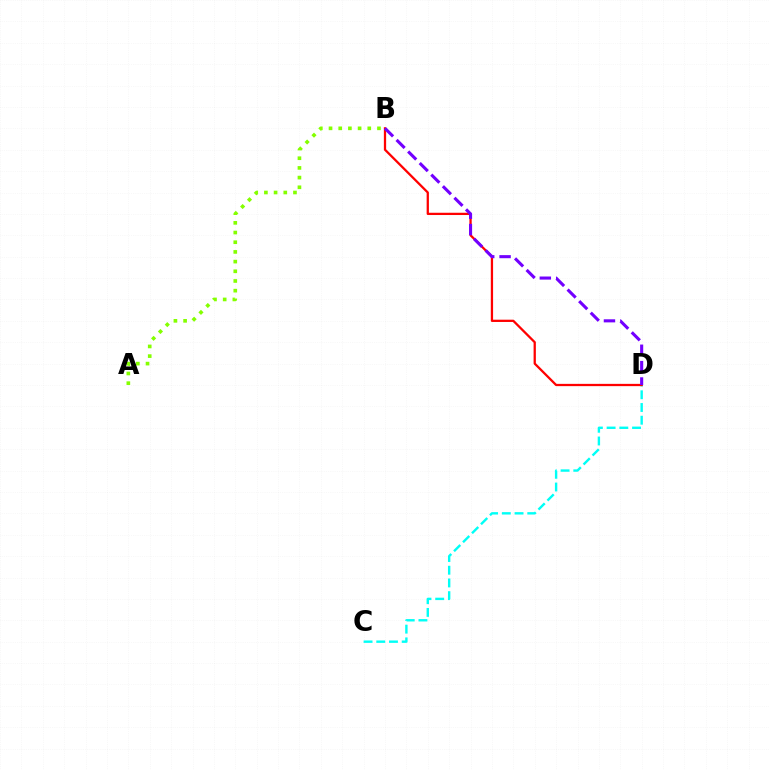{('C', 'D'): [{'color': '#00fff6', 'line_style': 'dashed', 'thickness': 1.73}], ('B', 'D'): [{'color': '#ff0000', 'line_style': 'solid', 'thickness': 1.64}, {'color': '#7200ff', 'line_style': 'dashed', 'thickness': 2.22}], ('A', 'B'): [{'color': '#84ff00', 'line_style': 'dotted', 'thickness': 2.63}]}